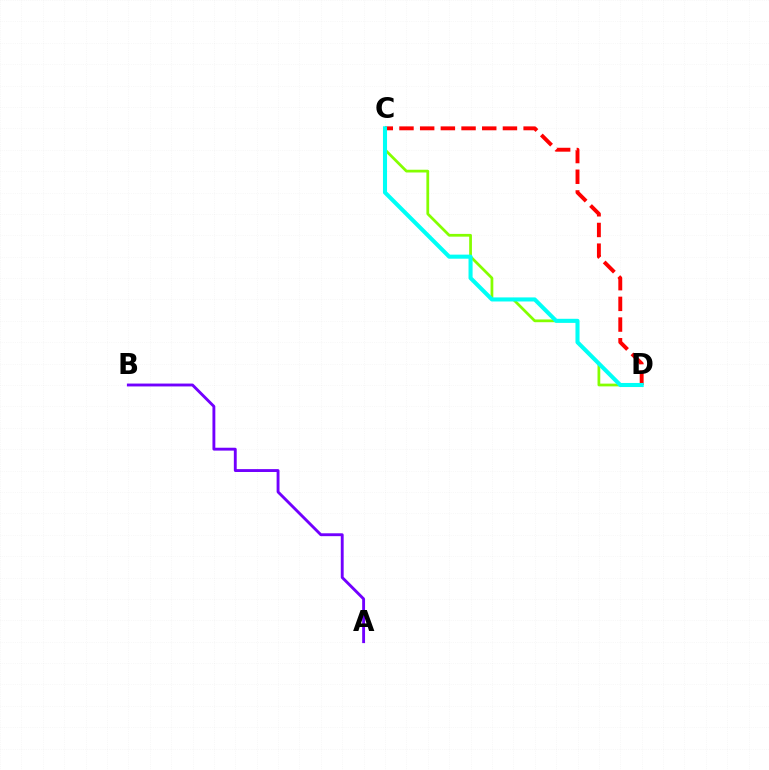{('C', 'D'): [{'color': '#84ff00', 'line_style': 'solid', 'thickness': 1.98}, {'color': '#ff0000', 'line_style': 'dashed', 'thickness': 2.81}, {'color': '#00fff6', 'line_style': 'solid', 'thickness': 2.93}], ('A', 'B'): [{'color': '#7200ff', 'line_style': 'solid', 'thickness': 2.07}]}